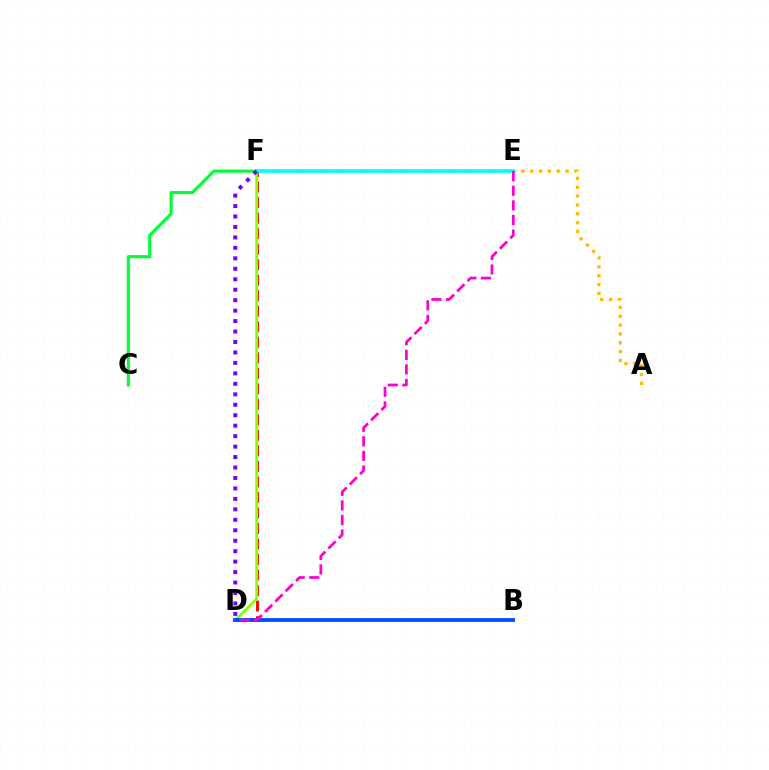{('D', 'F'): [{'color': '#ff0000', 'line_style': 'dashed', 'thickness': 2.11}, {'color': '#84ff00', 'line_style': 'solid', 'thickness': 2.03}, {'color': '#7200ff', 'line_style': 'dotted', 'thickness': 2.84}], ('A', 'E'): [{'color': '#ffbd00', 'line_style': 'dotted', 'thickness': 2.4}], ('C', 'F'): [{'color': '#00ff39', 'line_style': 'solid', 'thickness': 2.27}], ('E', 'F'): [{'color': '#00fff6', 'line_style': 'solid', 'thickness': 2.66}], ('B', 'D'): [{'color': '#004bff', 'line_style': 'solid', 'thickness': 2.74}], ('D', 'E'): [{'color': '#ff00cf', 'line_style': 'dashed', 'thickness': 1.98}]}